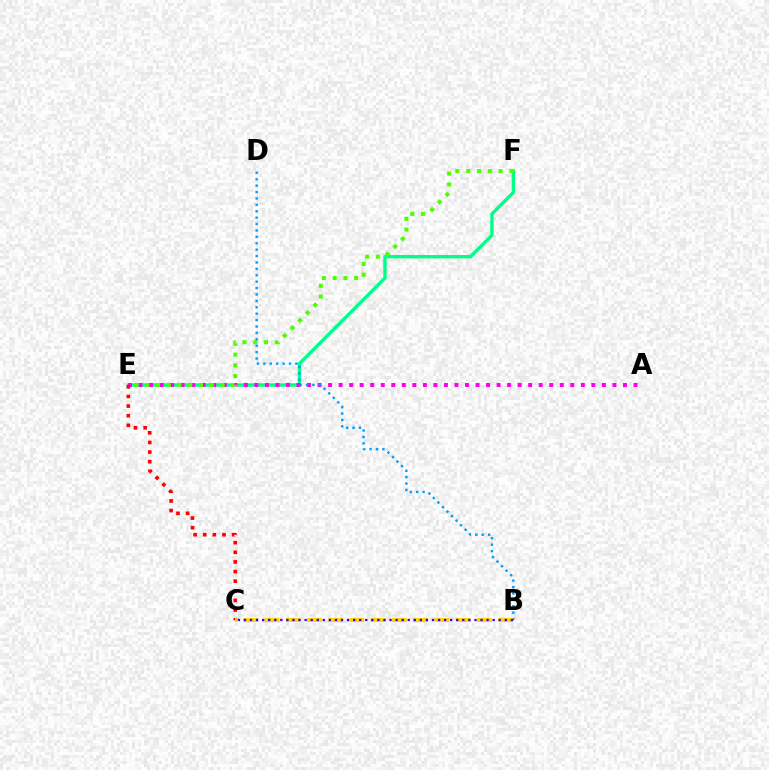{('E', 'F'): [{'color': '#00ff86', 'line_style': 'solid', 'thickness': 2.43}, {'color': '#4fff00', 'line_style': 'dotted', 'thickness': 2.93}], ('A', 'E'): [{'color': '#ff00ed', 'line_style': 'dotted', 'thickness': 2.86}], ('C', 'E'): [{'color': '#ff0000', 'line_style': 'dotted', 'thickness': 2.62}], ('B', 'D'): [{'color': '#009eff', 'line_style': 'dotted', 'thickness': 1.74}], ('B', 'C'): [{'color': '#ffd500', 'line_style': 'dashed', 'thickness': 2.89}, {'color': '#3700ff', 'line_style': 'dotted', 'thickness': 1.65}]}